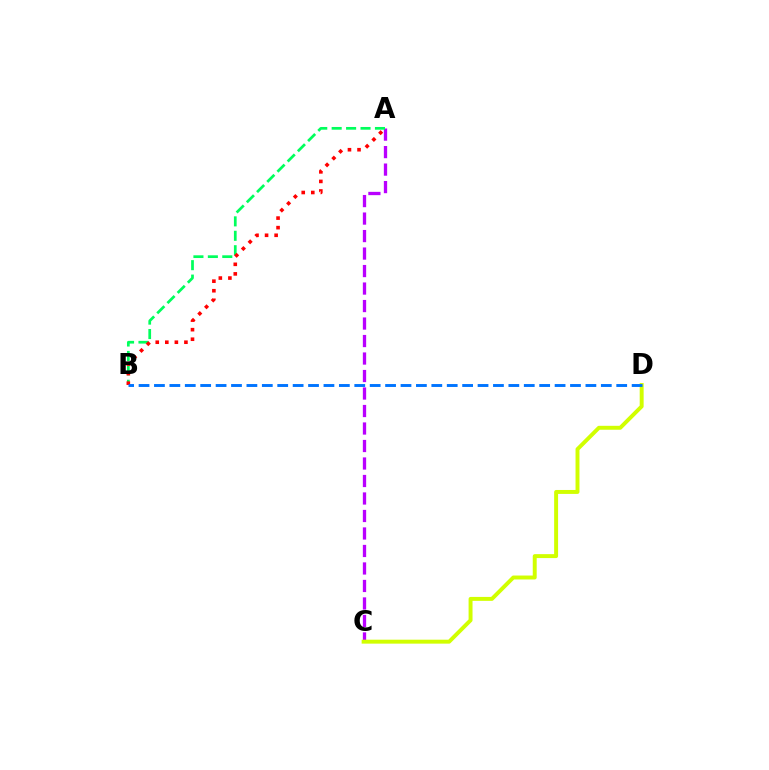{('A', 'C'): [{'color': '#b900ff', 'line_style': 'dashed', 'thickness': 2.38}], ('C', 'D'): [{'color': '#d1ff00', 'line_style': 'solid', 'thickness': 2.84}], ('A', 'B'): [{'color': '#00ff5c', 'line_style': 'dashed', 'thickness': 1.96}, {'color': '#ff0000', 'line_style': 'dotted', 'thickness': 2.6}], ('B', 'D'): [{'color': '#0074ff', 'line_style': 'dashed', 'thickness': 2.09}]}